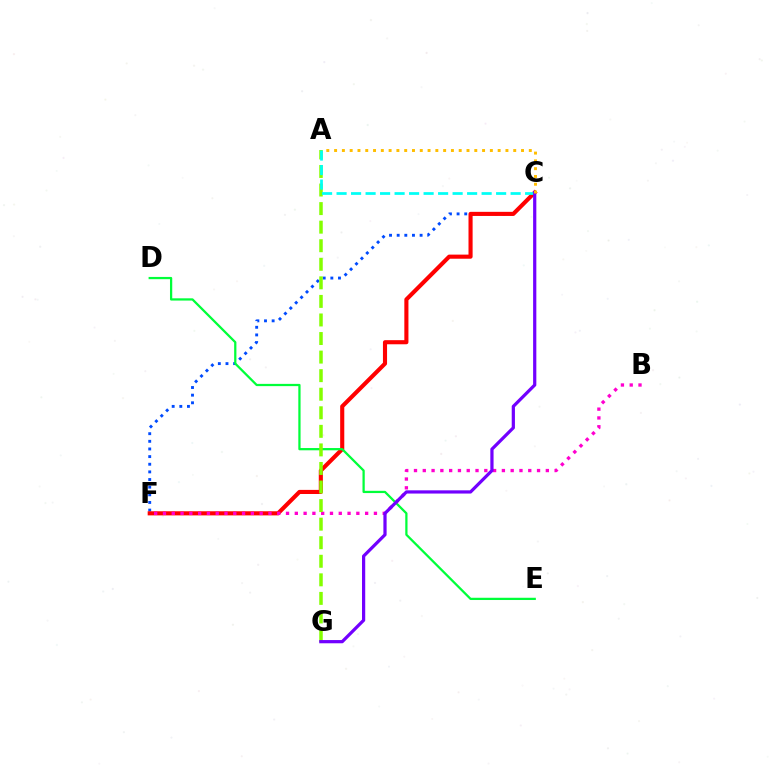{('C', 'F'): [{'color': '#004bff', 'line_style': 'dotted', 'thickness': 2.08}, {'color': '#ff0000', 'line_style': 'solid', 'thickness': 2.96}], ('D', 'E'): [{'color': '#00ff39', 'line_style': 'solid', 'thickness': 1.62}], ('B', 'F'): [{'color': '#ff00cf', 'line_style': 'dotted', 'thickness': 2.39}], ('A', 'G'): [{'color': '#84ff00', 'line_style': 'dashed', 'thickness': 2.52}], ('A', 'C'): [{'color': '#00fff6', 'line_style': 'dashed', 'thickness': 1.97}, {'color': '#ffbd00', 'line_style': 'dotted', 'thickness': 2.12}], ('C', 'G'): [{'color': '#7200ff', 'line_style': 'solid', 'thickness': 2.32}]}